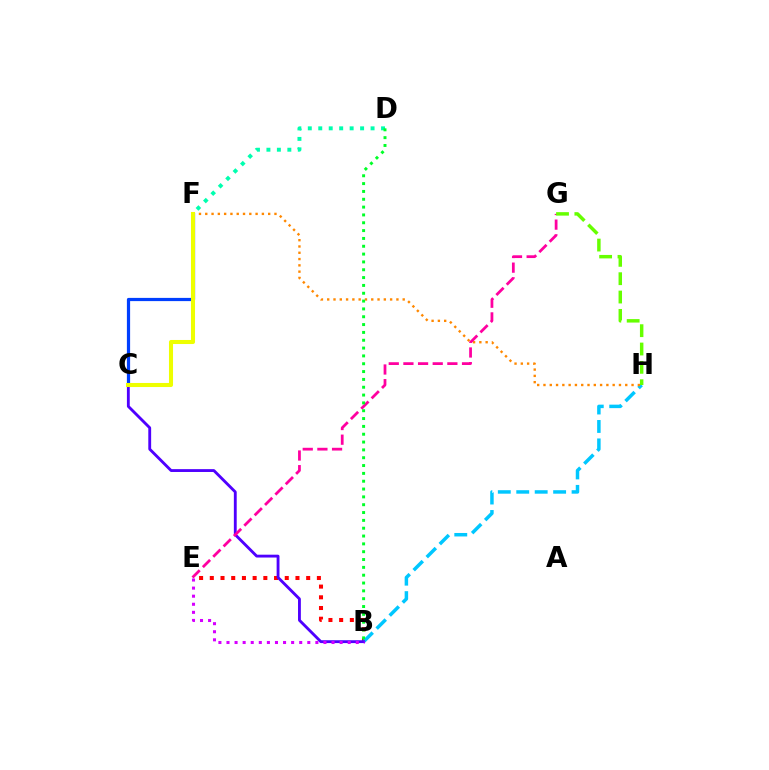{('B', 'E'): [{'color': '#ff0000', 'line_style': 'dotted', 'thickness': 2.91}, {'color': '#d600ff', 'line_style': 'dotted', 'thickness': 2.2}], ('D', 'F'): [{'color': '#00ffaf', 'line_style': 'dotted', 'thickness': 2.84}], ('C', 'F'): [{'color': '#003fff', 'line_style': 'solid', 'thickness': 2.31}, {'color': '#eeff00', 'line_style': 'solid', 'thickness': 2.93}], ('B', 'H'): [{'color': '#00c7ff', 'line_style': 'dashed', 'thickness': 2.51}], ('B', 'C'): [{'color': '#4f00ff', 'line_style': 'solid', 'thickness': 2.05}], ('F', 'H'): [{'color': '#ff8800', 'line_style': 'dotted', 'thickness': 1.71}], ('E', 'G'): [{'color': '#ff00a0', 'line_style': 'dashed', 'thickness': 1.99}], ('G', 'H'): [{'color': '#66ff00', 'line_style': 'dashed', 'thickness': 2.49}], ('B', 'D'): [{'color': '#00ff27', 'line_style': 'dotted', 'thickness': 2.13}]}